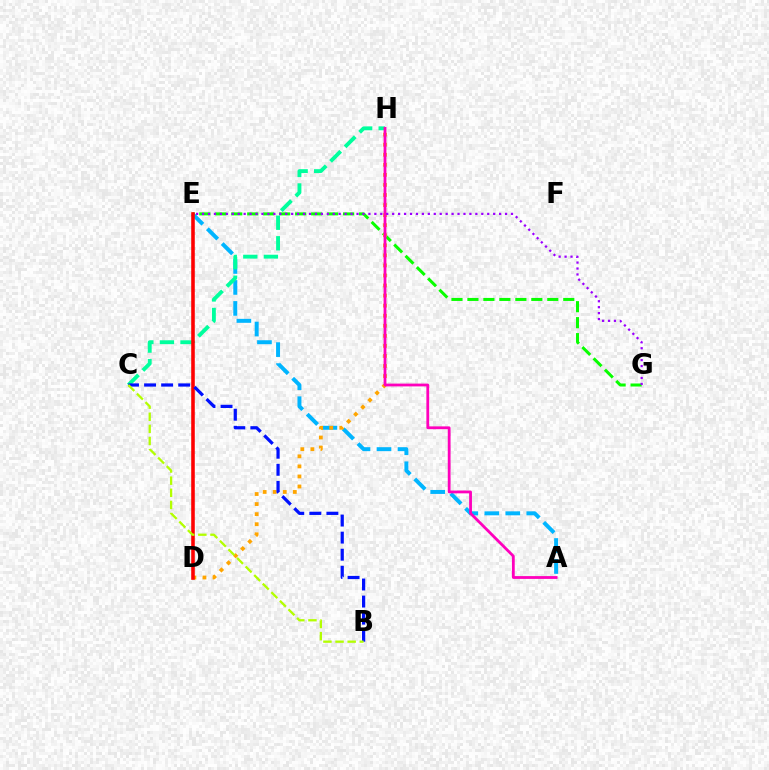{('A', 'E'): [{'color': '#00b5ff', 'line_style': 'dashed', 'thickness': 2.85}], ('E', 'G'): [{'color': '#08ff00', 'line_style': 'dashed', 'thickness': 2.17}, {'color': '#9b00ff', 'line_style': 'dotted', 'thickness': 1.61}], ('D', 'H'): [{'color': '#ffa500', 'line_style': 'dotted', 'thickness': 2.73}], ('C', 'H'): [{'color': '#00ff9d', 'line_style': 'dashed', 'thickness': 2.79}], ('A', 'H'): [{'color': '#ff00bd', 'line_style': 'solid', 'thickness': 2.01}], ('D', 'E'): [{'color': '#ff0000', 'line_style': 'solid', 'thickness': 2.57}], ('B', 'C'): [{'color': '#0010ff', 'line_style': 'dashed', 'thickness': 2.32}, {'color': '#b3ff00', 'line_style': 'dashed', 'thickness': 1.65}]}